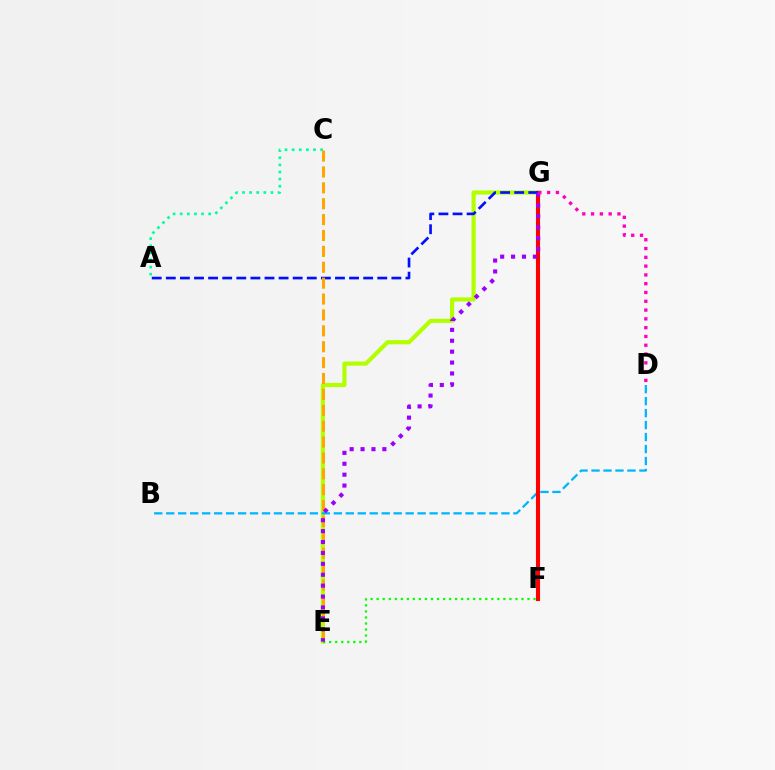{('E', 'G'): [{'color': '#b3ff00', 'line_style': 'solid', 'thickness': 2.98}, {'color': '#9b00ff', 'line_style': 'dotted', 'thickness': 2.96}], ('A', 'C'): [{'color': '#00ff9d', 'line_style': 'dotted', 'thickness': 1.93}], ('B', 'D'): [{'color': '#00b5ff', 'line_style': 'dashed', 'thickness': 1.63}], ('F', 'G'): [{'color': '#ff0000', 'line_style': 'solid', 'thickness': 2.96}], ('A', 'G'): [{'color': '#0010ff', 'line_style': 'dashed', 'thickness': 1.91}], ('C', 'E'): [{'color': '#ffa500', 'line_style': 'dashed', 'thickness': 2.16}], ('E', 'F'): [{'color': '#08ff00', 'line_style': 'dotted', 'thickness': 1.64}], ('D', 'G'): [{'color': '#ff00bd', 'line_style': 'dotted', 'thickness': 2.39}]}